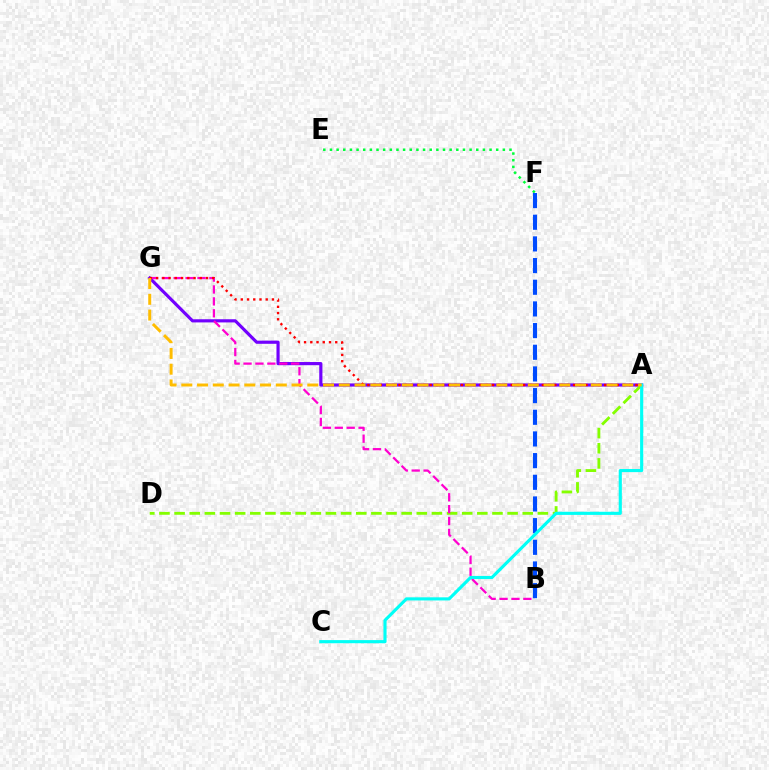{('E', 'F'): [{'color': '#00ff39', 'line_style': 'dotted', 'thickness': 1.81}], ('A', 'G'): [{'color': '#7200ff', 'line_style': 'solid', 'thickness': 2.28}, {'color': '#ff0000', 'line_style': 'dotted', 'thickness': 1.69}, {'color': '#ffbd00', 'line_style': 'dashed', 'thickness': 2.14}], ('B', 'F'): [{'color': '#004bff', 'line_style': 'dashed', 'thickness': 2.94}], ('A', 'D'): [{'color': '#84ff00', 'line_style': 'dashed', 'thickness': 2.06}], ('B', 'G'): [{'color': '#ff00cf', 'line_style': 'dashed', 'thickness': 1.62}], ('A', 'C'): [{'color': '#00fff6', 'line_style': 'solid', 'thickness': 2.25}]}